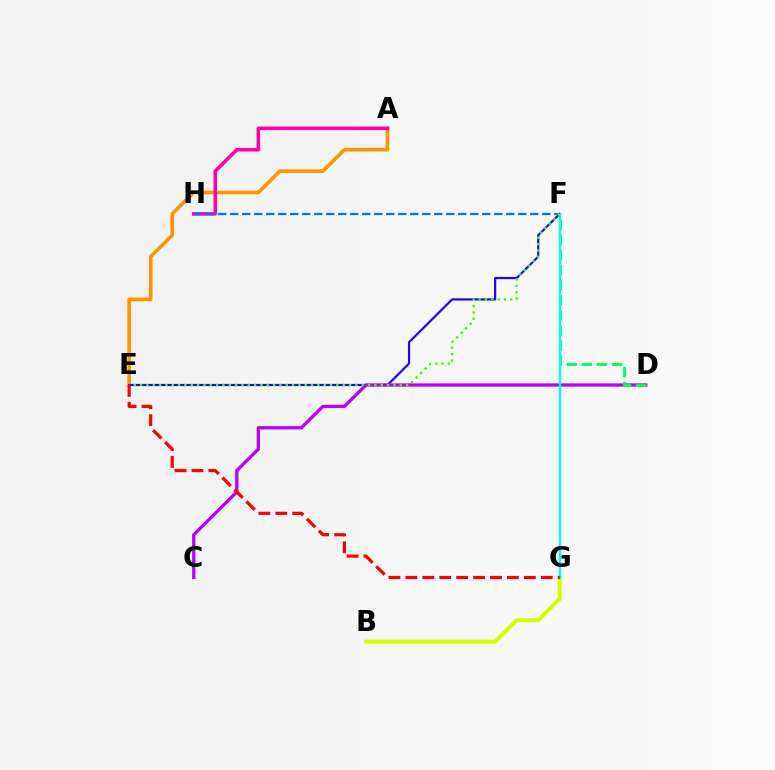{('B', 'G'): [{'color': '#d1ff00', 'line_style': 'solid', 'thickness': 2.85}], ('A', 'E'): [{'color': '#ff9400', 'line_style': 'solid', 'thickness': 2.6}], ('E', 'F'): [{'color': '#2500ff', 'line_style': 'solid', 'thickness': 1.58}, {'color': '#3dff00', 'line_style': 'dotted', 'thickness': 1.72}], ('C', 'D'): [{'color': '#b900ff', 'line_style': 'solid', 'thickness': 2.36}], ('A', 'H'): [{'color': '#ff00ac', 'line_style': 'solid', 'thickness': 2.55}], ('D', 'F'): [{'color': '#00ff5c', 'line_style': 'dashed', 'thickness': 2.05}], ('F', 'G'): [{'color': '#00fff6', 'line_style': 'solid', 'thickness': 1.69}], ('F', 'H'): [{'color': '#0074ff', 'line_style': 'dashed', 'thickness': 1.63}], ('E', 'G'): [{'color': '#ff0000', 'line_style': 'dashed', 'thickness': 2.3}]}